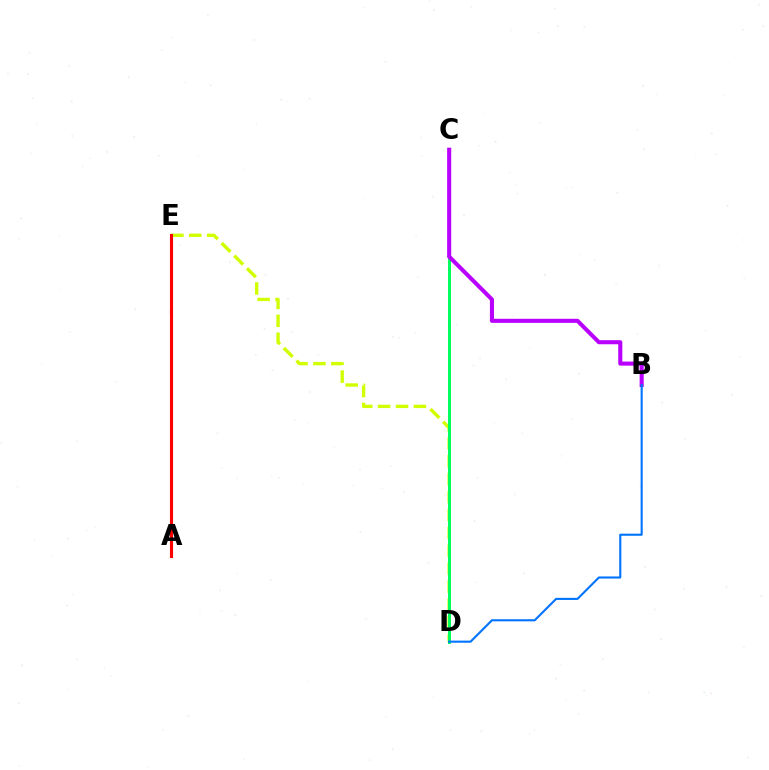{('D', 'E'): [{'color': '#d1ff00', 'line_style': 'dashed', 'thickness': 2.43}], ('A', 'E'): [{'color': '#ff0000', 'line_style': 'solid', 'thickness': 2.25}], ('C', 'D'): [{'color': '#00ff5c', 'line_style': 'solid', 'thickness': 2.14}], ('B', 'C'): [{'color': '#b900ff', 'line_style': 'solid', 'thickness': 2.94}], ('B', 'D'): [{'color': '#0074ff', 'line_style': 'solid', 'thickness': 1.52}]}